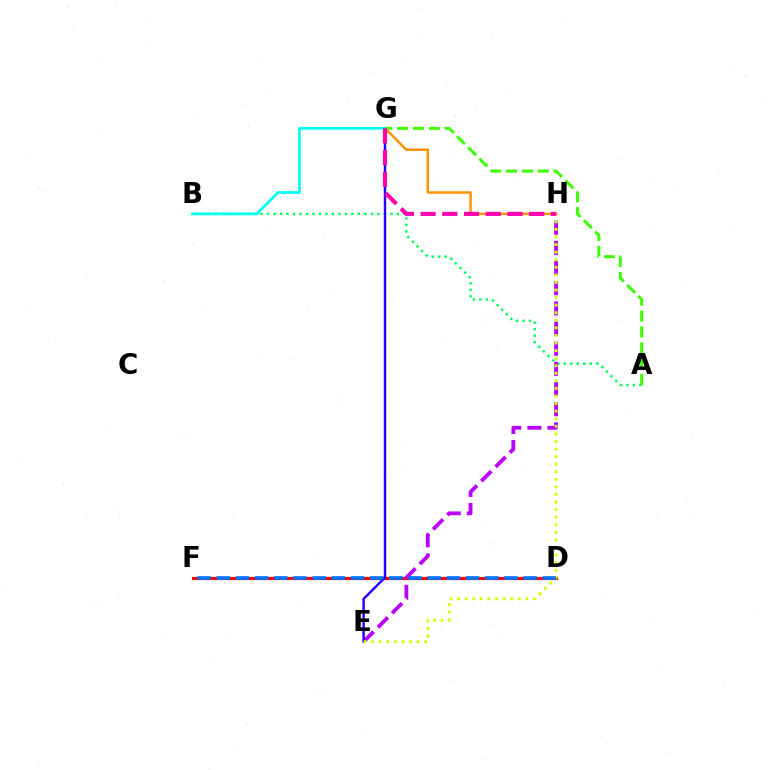{('D', 'F'): [{'color': '#ff0000', 'line_style': 'solid', 'thickness': 2.29}, {'color': '#0074ff', 'line_style': 'dashed', 'thickness': 2.61}], ('A', 'B'): [{'color': '#00ff5c', 'line_style': 'dotted', 'thickness': 1.77}], ('A', 'G'): [{'color': '#3dff00', 'line_style': 'dashed', 'thickness': 2.15}], ('E', 'H'): [{'color': '#b900ff', 'line_style': 'dashed', 'thickness': 2.74}, {'color': '#d1ff00', 'line_style': 'dotted', 'thickness': 2.06}], ('E', 'G'): [{'color': '#2500ff', 'line_style': 'solid', 'thickness': 1.75}], ('G', 'H'): [{'color': '#ff9400', 'line_style': 'solid', 'thickness': 1.79}, {'color': '#ff00ac', 'line_style': 'dashed', 'thickness': 2.95}], ('B', 'G'): [{'color': '#00fff6', 'line_style': 'solid', 'thickness': 1.96}]}